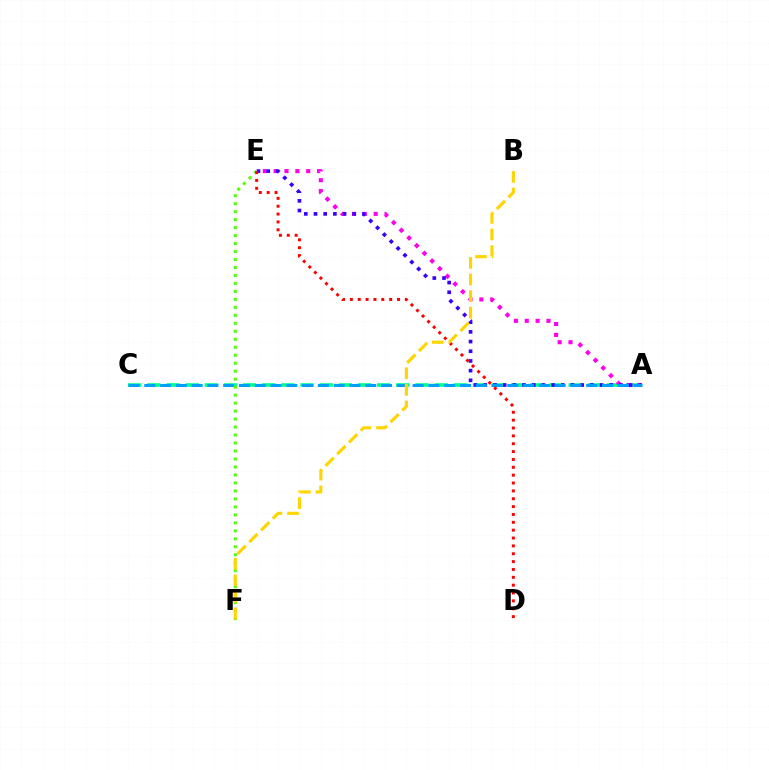{('A', 'C'): [{'color': '#00ff86', 'line_style': 'dashed', 'thickness': 2.6}, {'color': '#009eff', 'line_style': 'dashed', 'thickness': 2.14}], ('A', 'E'): [{'color': '#ff00ed', 'line_style': 'dotted', 'thickness': 2.95}, {'color': '#3700ff', 'line_style': 'dotted', 'thickness': 2.63}], ('E', 'F'): [{'color': '#4fff00', 'line_style': 'dotted', 'thickness': 2.17}], ('D', 'E'): [{'color': '#ff0000', 'line_style': 'dotted', 'thickness': 2.14}], ('B', 'F'): [{'color': '#ffd500', 'line_style': 'dashed', 'thickness': 2.26}]}